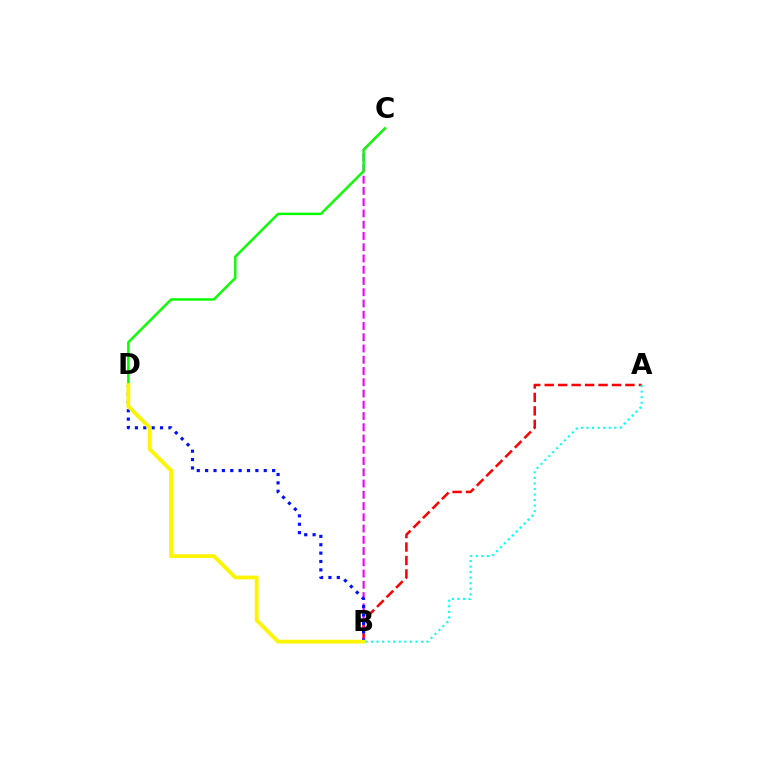{('A', 'B'): [{'color': '#ff0000', 'line_style': 'dashed', 'thickness': 1.83}, {'color': '#00fff6', 'line_style': 'dotted', 'thickness': 1.51}], ('B', 'C'): [{'color': '#ee00ff', 'line_style': 'dashed', 'thickness': 1.53}], ('B', 'D'): [{'color': '#0010ff', 'line_style': 'dotted', 'thickness': 2.28}, {'color': '#fcf500', 'line_style': 'solid', 'thickness': 2.74}], ('C', 'D'): [{'color': '#08ff00', 'line_style': 'solid', 'thickness': 1.76}]}